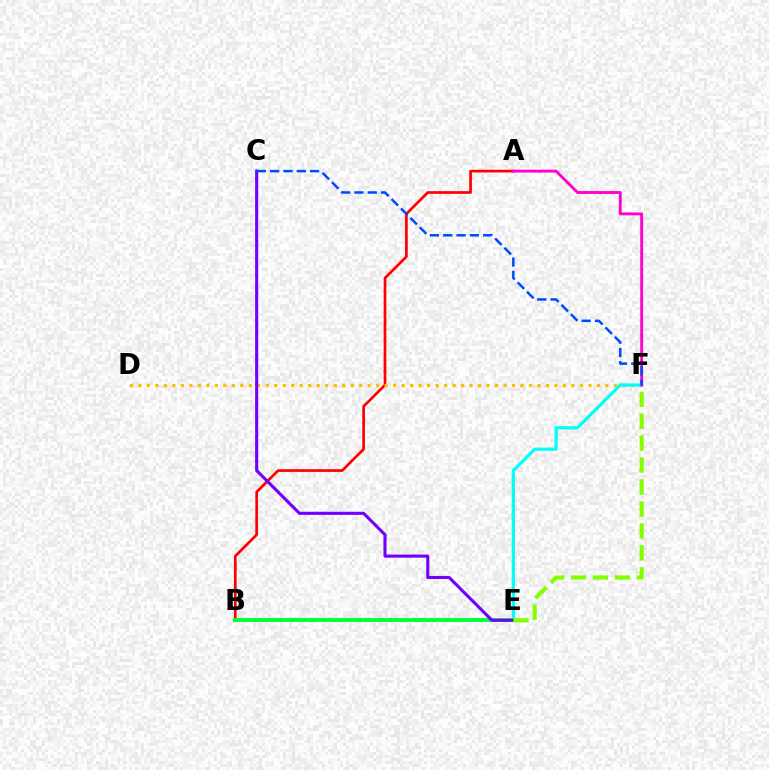{('A', 'B'): [{'color': '#ff0000', 'line_style': 'solid', 'thickness': 1.95}], ('B', 'E'): [{'color': '#00ff39', 'line_style': 'solid', 'thickness': 2.81}], ('D', 'F'): [{'color': '#ffbd00', 'line_style': 'dotted', 'thickness': 2.31}], ('E', 'F'): [{'color': '#00fff6', 'line_style': 'solid', 'thickness': 2.3}, {'color': '#84ff00', 'line_style': 'dashed', 'thickness': 2.98}], ('A', 'F'): [{'color': '#ff00cf', 'line_style': 'solid', 'thickness': 2.06}], ('C', 'E'): [{'color': '#7200ff', 'line_style': 'solid', 'thickness': 2.23}], ('C', 'F'): [{'color': '#004bff', 'line_style': 'dashed', 'thickness': 1.81}]}